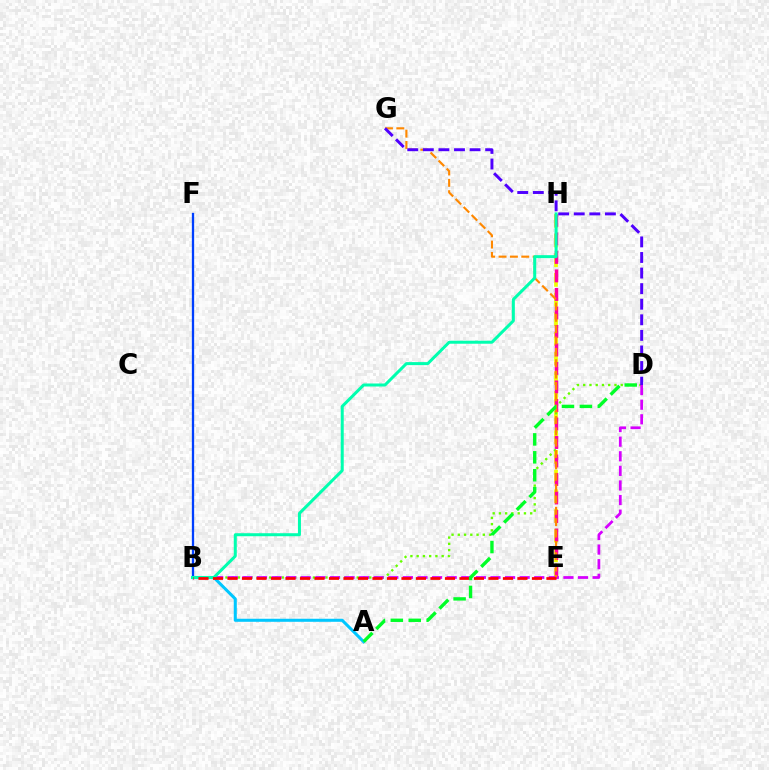{('E', 'H'): [{'color': '#eeff00', 'line_style': 'dashed', 'thickness': 2.67}, {'color': '#ff00a0', 'line_style': 'dashed', 'thickness': 2.51}], ('B', 'D'): [{'color': '#66ff00', 'line_style': 'dotted', 'thickness': 1.7}, {'color': '#d600ff', 'line_style': 'dashed', 'thickness': 1.98}], ('E', 'G'): [{'color': '#ff8800', 'line_style': 'dashed', 'thickness': 1.54}], ('A', 'B'): [{'color': '#00c7ff', 'line_style': 'solid', 'thickness': 2.19}], ('B', 'F'): [{'color': '#003fff', 'line_style': 'solid', 'thickness': 1.65}], ('B', 'H'): [{'color': '#00ffaf', 'line_style': 'solid', 'thickness': 2.17}], ('D', 'G'): [{'color': '#4f00ff', 'line_style': 'dashed', 'thickness': 2.12}], ('B', 'E'): [{'color': '#ff0000', 'line_style': 'dashed', 'thickness': 1.97}], ('A', 'D'): [{'color': '#00ff27', 'line_style': 'dashed', 'thickness': 2.43}]}